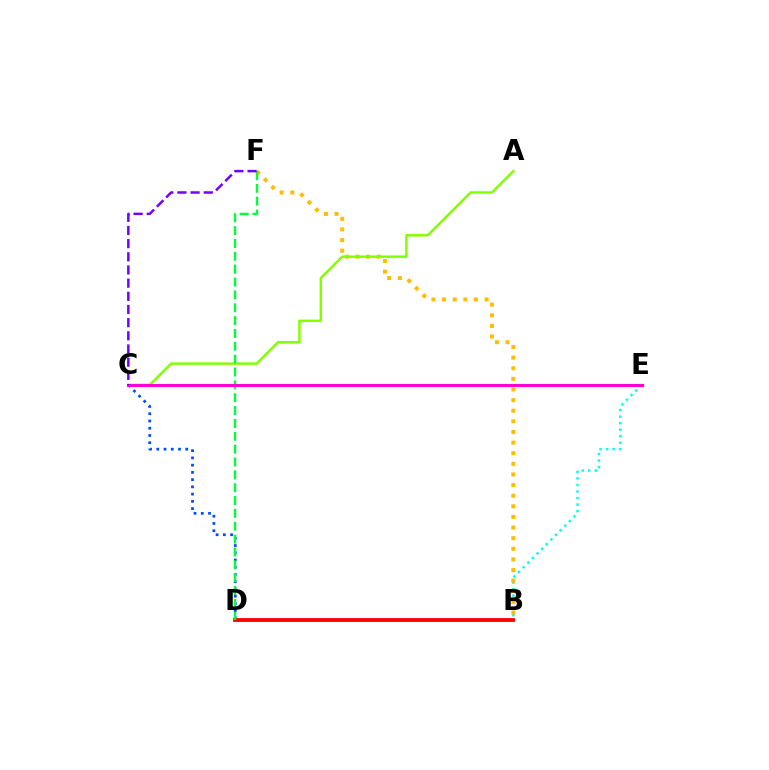{('B', 'E'): [{'color': '#00fff6', 'line_style': 'dotted', 'thickness': 1.78}], ('B', 'F'): [{'color': '#ffbd00', 'line_style': 'dotted', 'thickness': 2.89}], ('C', 'D'): [{'color': '#004bff', 'line_style': 'dotted', 'thickness': 1.97}], ('A', 'C'): [{'color': '#84ff00', 'line_style': 'solid', 'thickness': 1.79}], ('B', 'D'): [{'color': '#ff0000', 'line_style': 'solid', 'thickness': 2.75}], ('D', 'F'): [{'color': '#00ff39', 'line_style': 'dashed', 'thickness': 1.75}], ('C', 'E'): [{'color': '#ff00cf', 'line_style': 'solid', 'thickness': 2.22}], ('C', 'F'): [{'color': '#7200ff', 'line_style': 'dashed', 'thickness': 1.79}]}